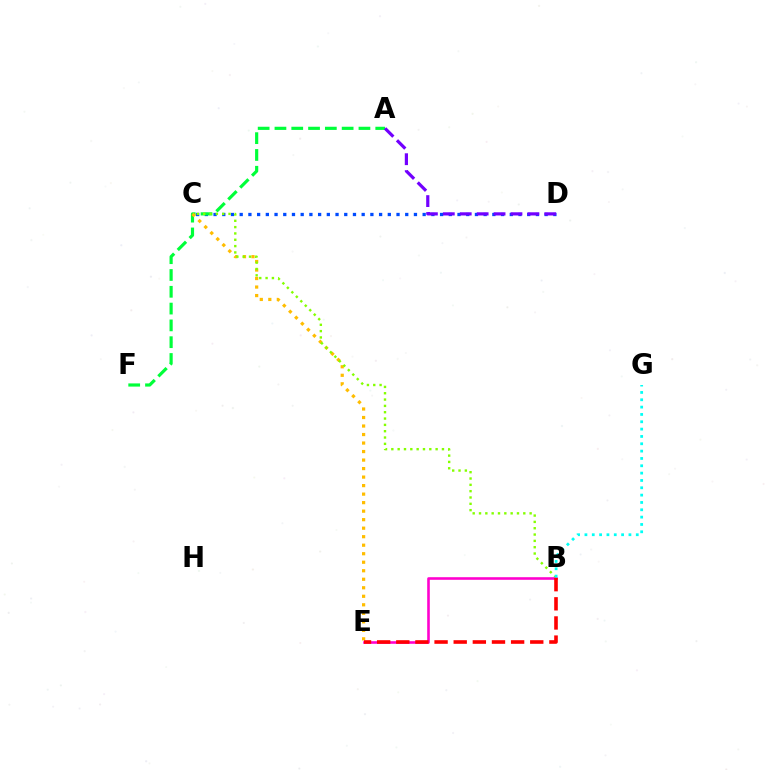{('C', 'D'): [{'color': '#004bff', 'line_style': 'dotted', 'thickness': 2.37}], ('A', 'F'): [{'color': '#00ff39', 'line_style': 'dashed', 'thickness': 2.28}], ('C', 'E'): [{'color': '#ffbd00', 'line_style': 'dotted', 'thickness': 2.31}], ('B', 'C'): [{'color': '#84ff00', 'line_style': 'dotted', 'thickness': 1.72}], ('B', 'E'): [{'color': '#ff00cf', 'line_style': 'solid', 'thickness': 1.87}, {'color': '#ff0000', 'line_style': 'dashed', 'thickness': 2.6}], ('B', 'G'): [{'color': '#00fff6', 'line_style': 'dotted', 'thickness': 1.99}], ('A', 'D'): [{'color': '#7200ff', 'line_style': 'dashed', 'thickness': 2.3}]}